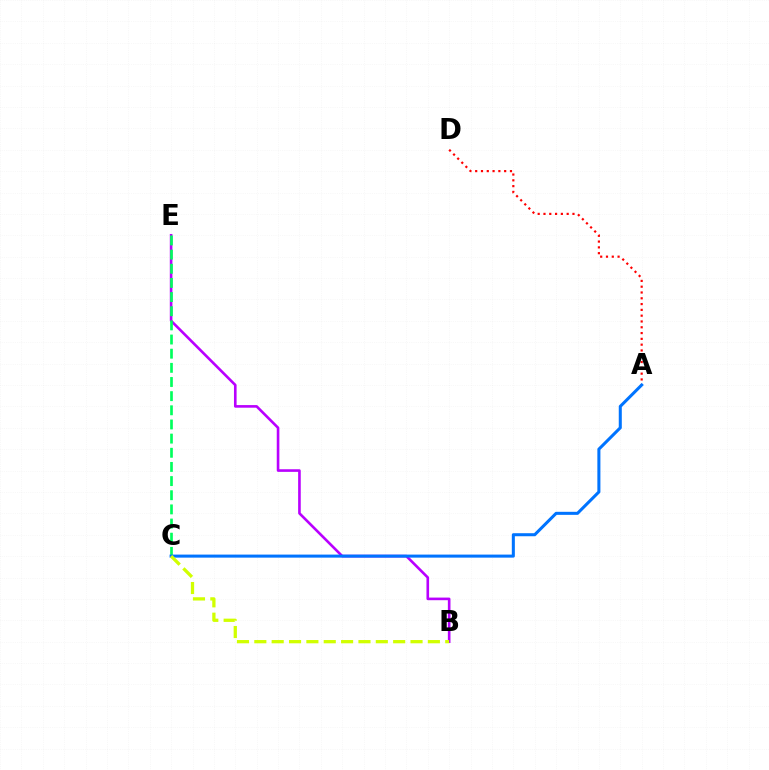{('B', 'E'): [{'color': '#b900ff', 'line_style': 'solid', 'thickness': 1.89}], ('A', 'D'): [{'color': '#ff0000', 'line_style': 'dotted', 'thickness': 1.58}], ('C', 'E'): [{'color': '#00ff5c', 'line_style': 'dashed', 'thickness': 1.92}], ('A', 'C'): [{'color': '#0074ff', 'line_style': 'solid', 'thickness': 2.19}], ('B', 'C'): [{'color': '#d1ff00', 'line_style': 'dashed', 'thickness': 2.36}]}